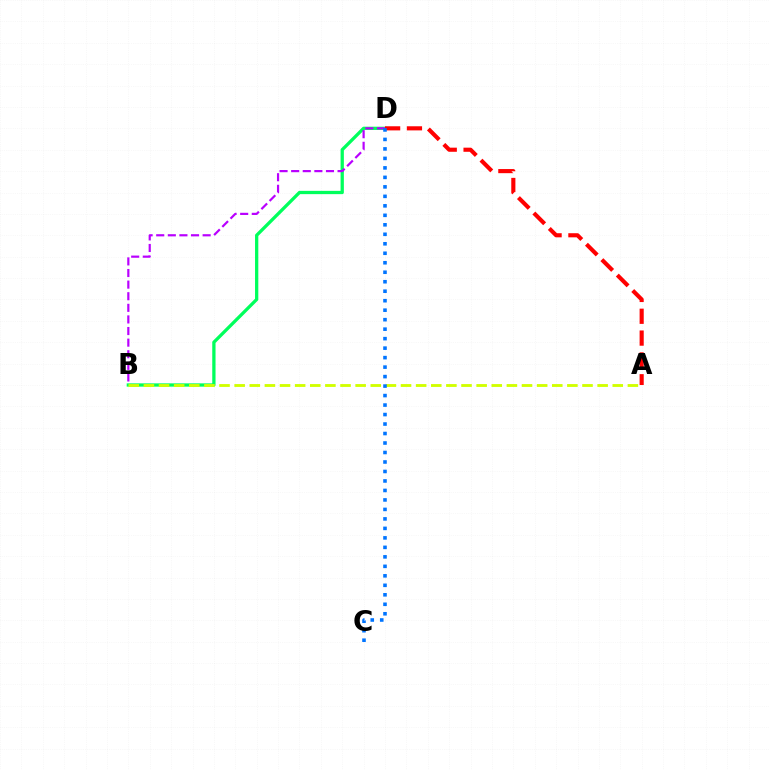{('B', 'D'): [{'color': '#00ff5c', 'line_style': 'solid', 'thickness': 2.36}, {'color': '#b900ff', 'line_style': 'dashed', 'thickness': 1.58}], ('A', 'B'): [{'color': '#d1ff00', 'line_style': 'dashed', 'thickness': 2.05}], ('A', 'D'): [{'color': '#ff0000', 'line_style': 'dashed', 'thickness': 2.97}], ('C', 'D'): [{'color': '#0074ff', 'line_style': 'dotted', 'thickness': 2.58}]}